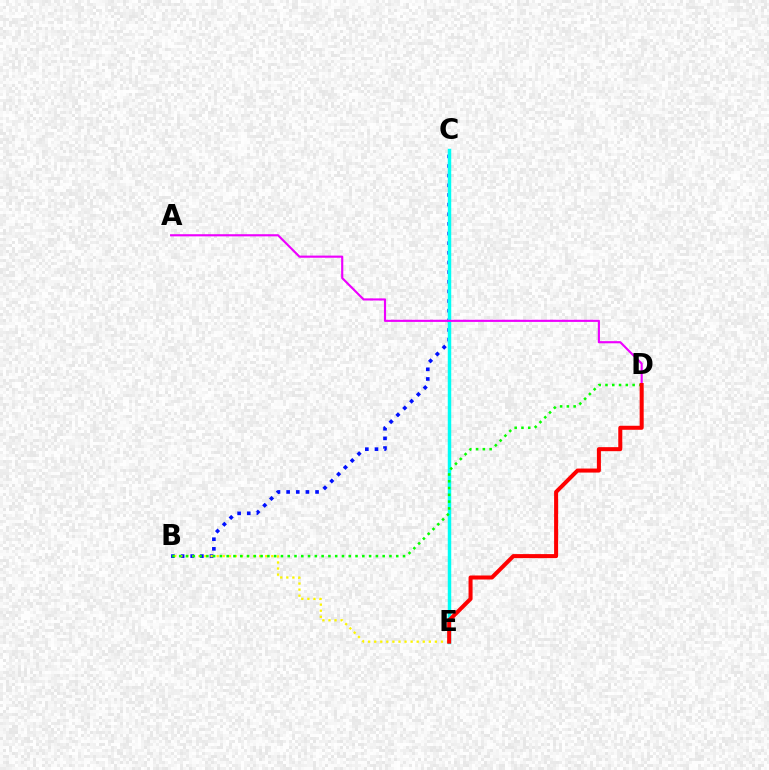{('B', 'C'): [{'color': '#0010ff', 'line_style': 'dotted', 'thickness': 2.62}], ('C', 'E'): [{'color': '#00fff6', 'line_style': 'solid', 'thickness': 2.49}], ('B', 'E'): [{'color': '#fcf500', 'line_style': 'dotted', 'thickness': 1.65}], ('B', 'D'): [{'color': '#08ff00', 'line_style': 'dotted', 'thickness': 1.84}], ('A', 'D'): [{'color': '#ee00ff', 'line_style': 'solid', 'thickness': 1.54}], ('D', 'E'): [{'color': '#ff0000', 'line_style': 'solid', 'thickness': 2.9}]}